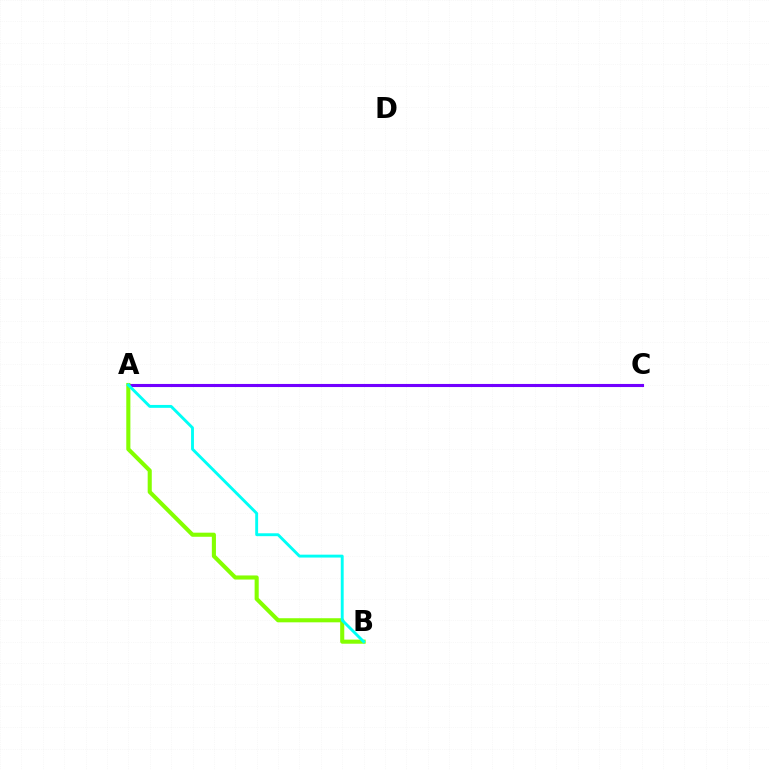{('A', 'C'): [{'color': '#ff0000', 'line_style': 'dotted', 'thickness': 2.12}, {'color': '#7200ff', 'line_style': 'solid', 'thickness': 2.23}], ('A', 'B'): [{'color': '#84ff00', 'line_style': 'solid', 'thickness': 2.95}, {'color': '#00fff6', 'line_style': 'solid', 'thickness': 2.08}]}